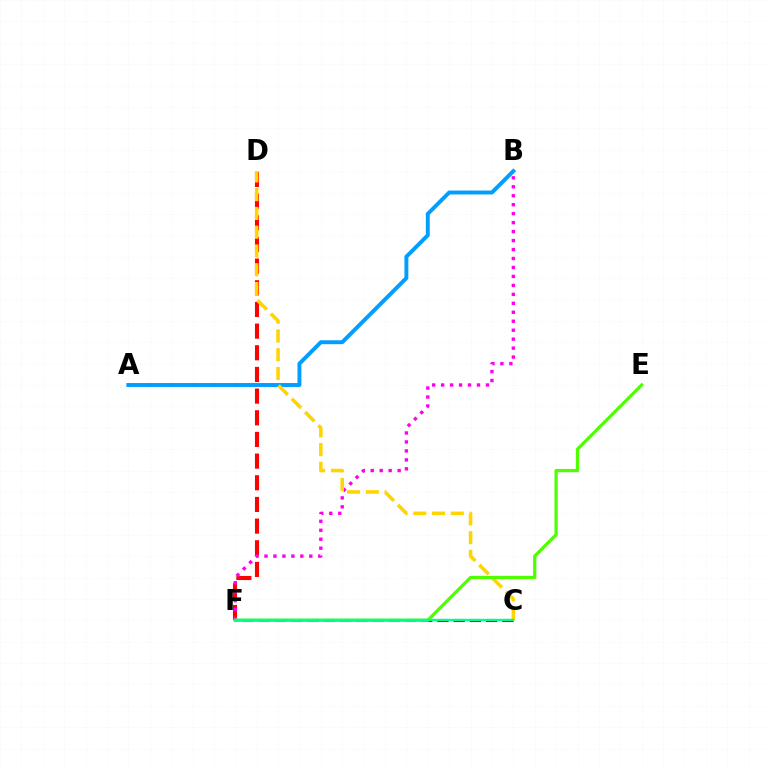{('D', 'F'): [{'color': '#ff0000', 'line_style': 'dashed', 'thickness': 2.94}], ('C', 'F'): [{'color': '#3700ff', 'line_style': 'dashed', 'thickness': 2.2}, {'color': '#00ff86', 'line_style': 'solid', 'thickness': 1.7}], ('A', 'B'): [{'color': '#009eff', 'line_style': 'solid', 'thickness': 2.83}], ('B', 'F'): [{'color': '#ff00ed', 'line_style': 'dotted', 'thickness': 2.44}], ('C', 'D'): [{'color': '#ffd500', 'line_style': 'dashed', 'thickness': 2.55}], ('E', 'F'): [{'color': '#4fff00', 'line_style': 'solid', 'thickness': 2.35}]}